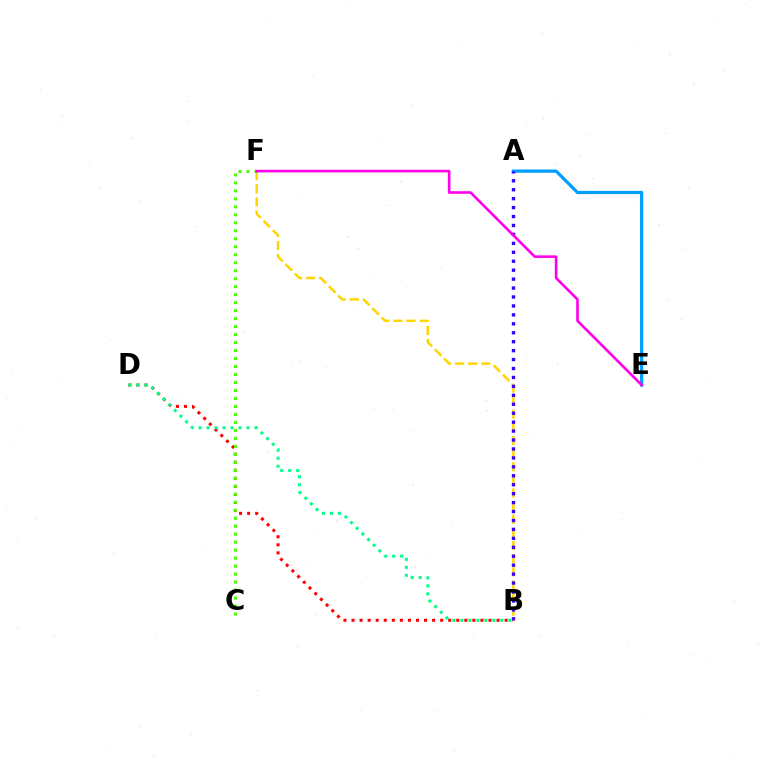{('A', 'E'): [{'color': '#009eff', 'line_style': 'solid', 'thickness': 2.32}], ('B', 'F'): [{'color': '#ffd500', 'line_style': 'dashed', 'thickness': 1.78}], ('A', 'B'): [{'color': '#3700ff', 'line_style': 'dotted', 'thickness': 2.43}], ('B', 'D'): [{'color': '#ff0000', 'line_style': 'dotted', 'thickness': 2.19}, {'color': '#00ff86', 'line_style': 'dotted', 'thickness': 2.17}], ('C', 'F'): [{'color': '#4fff00', 'line_style': 'dotted', 'thickness': 2.17}], ('E', 'F'): [{'color': '#ff00ed', 'line_style': 'solid', 'thickness': 1.89}]}